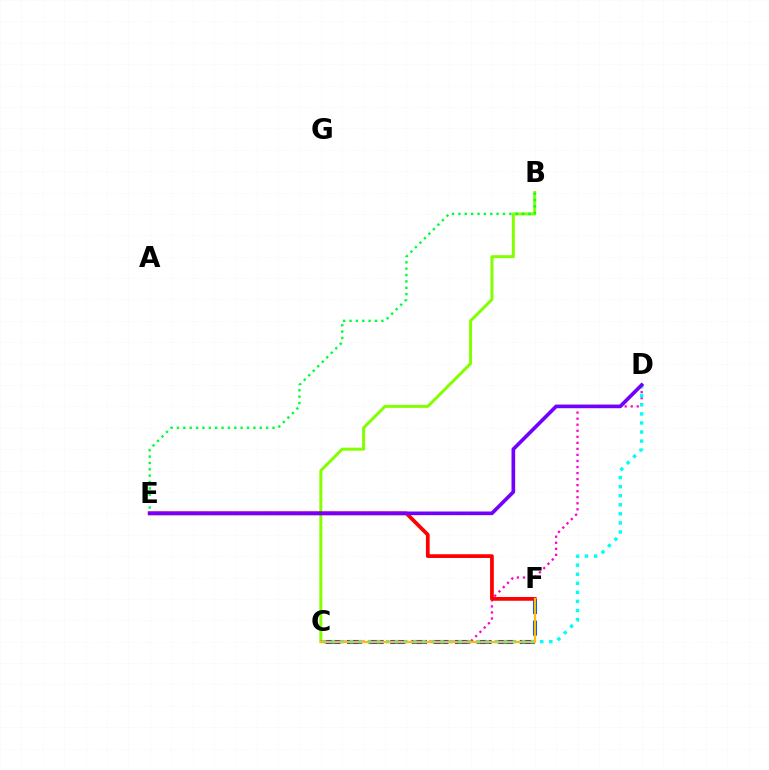{('B', 'C'): [{'color': '#84ff00', 'line_style': 'solid', 'thickness': 2.16}], ('C', 'F'): [{'color': '#004bff', 'line_style': 'dashed', 'thickness': 2.93}, {'color': '#ffbd00', 'line_style': 'solid', 'thickness': 1.63}], ('C', 'D'): [{'color': '#ff00cf', 'line_style': 'dotted', 'thickness': 1.64}, {'color': '#00fff6', 'line_style': 'dotted', 'thickness': 2.46}], ('E', 'F'): [{'color': '#ff0000', 'line_style': 'solid', 'thickness': 2.69}], ('B', 'E'): [{'color': '#00ff39', 'line_style': 'dotted', 'thickness': 1.73}], ('D', 'E'): [{'color': '#7200ff', 'line_style': 'solid', 'thickness': 2.64}]}